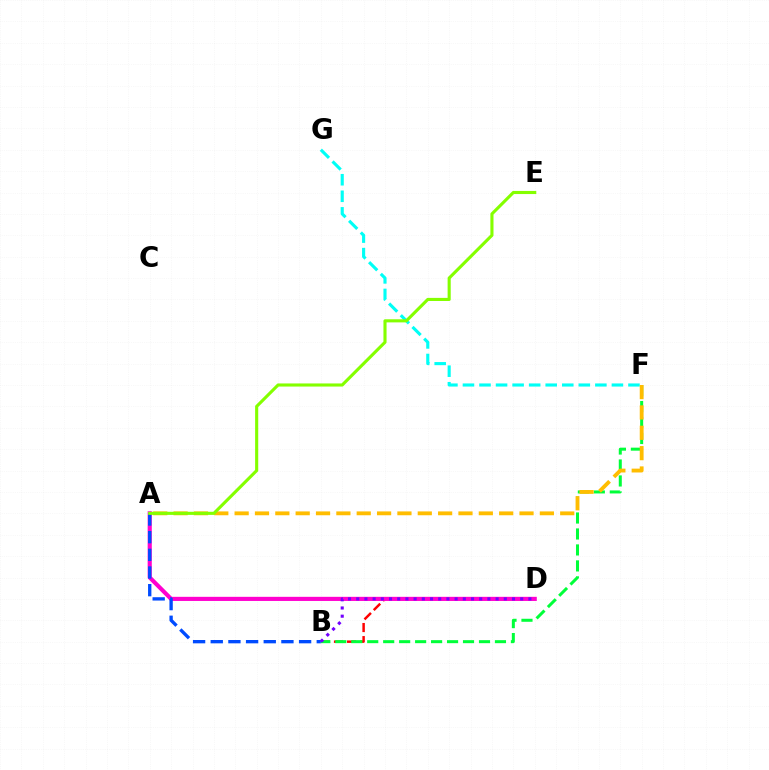{('B', 'D'): [{'color': '#ff0000', 'line_style': 'dashed', 'thickness': 1.78}, {'color': '#7200ff', 'line_style': 'dotted', 'thickness': 2.23}], ('B', 'F'): [{'color': '#00ff39', 'line_style': 'dashed', 'thickness': 2.17}], ('A', 'D'): [{'color': '#ff00cf', 'line_style': 'solid', 'thickness': 2.97}], ('A', 'B'): [{'color': '#004bff', 'line_style': 'dashed', 'thickness': 2.4}], ('F', 'G'): [{'color': '#00fff6', 'line_style': 'dashed', 'thickness': 2.25}], ('A', 'F'): [{'color': '#ffbd00', 'line_style': 'dashed', 'thickness': 2.76}], ('A', 'E'): [{'color': '#84ff00', 'line_style': 'solid', 'thickness': 2.24}]}